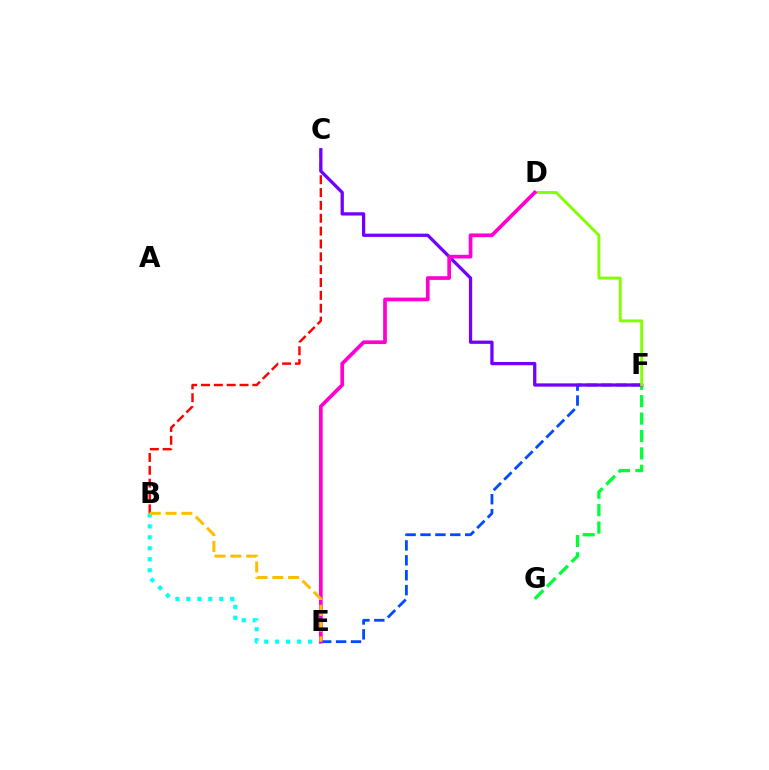{('E', 'F'): [{'color': '#004bff', 'line_style': 'dashed', 'thickness': 2.02}], ('F', 'G'): [{'color': '#00ff39', 'line_style': 'dashed', 'thickness': 2.36}], ('B', 'C'): [{'color': '#ff0000', 'line_style': 'dashed', 'thickness': 1.75}], ('C', 'F'): [{'color': '#7200ff', 'line_style': 'solid', 'thickness': 2.35}], ('D', 'F'): [{'color': '#84ff00', 'line_style': 'solid', 'thickness': 2.09}], ('B', 'E'): [{'color': '#00fff6', 'line_style': 'dotted', 'thickness': 2.98}, {'color': '#ffbd00', 'line_style': 'dashed', 'thickness': 2.15}], ('D', 'E'): [{'color': '#ff00cf', 'line_style': 'solid', 'thickness': 2.66}]}